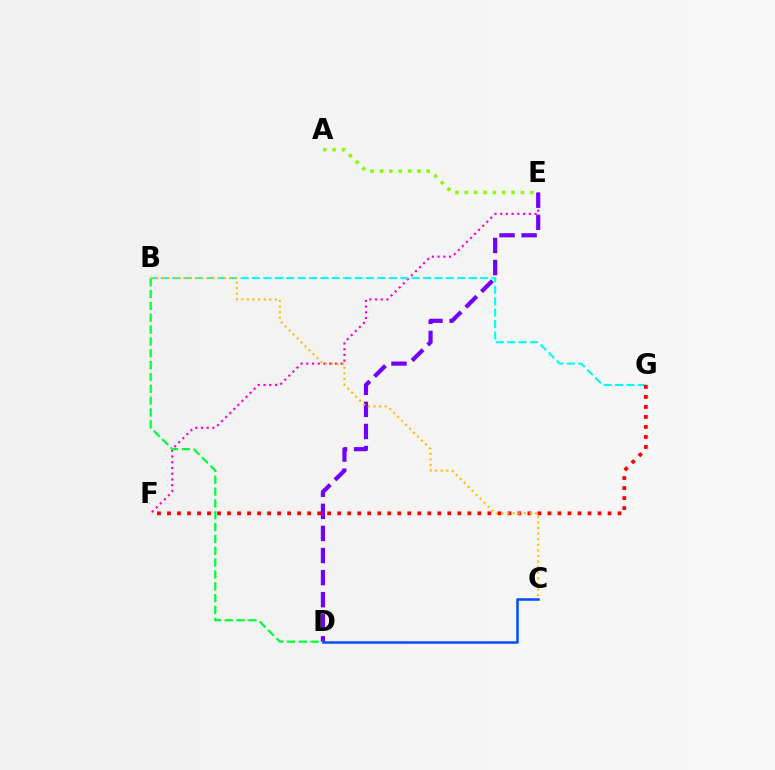{('E', 'F'): [{'color': '#ff00cf', 'line_style': 'dotted', 'thickness': 1.56}], ('B', 'G'): [{'color': '#00fff6', 'line_style': 'dashed', 'thickness': 1.55}], ('D', 'E'): [{'color': '#7200ff', 'line_style': 'dashed', 'thickness': 3.0}], ('A', 'E'): [{'color': '#84ff00', 'line_style': 'dotted', 'thickness': 2.54}], ('F', 'G'): [{'color': '#ff0000', 'line_style': 'dotted', 'thickness': 2.72}], ('B', 'D'): [{'color': '#00ff39', 'line_style': 'dashed', 'thickness': 1.61}], ('C', 'D'): [{'color': '#004bff', 'line_style': 'solid', 'thickness': 1.81}], ('B', 'C'): [{'color': '#ffbd00', 'line_style': 'dotted', 'thickness': 1.52}]}